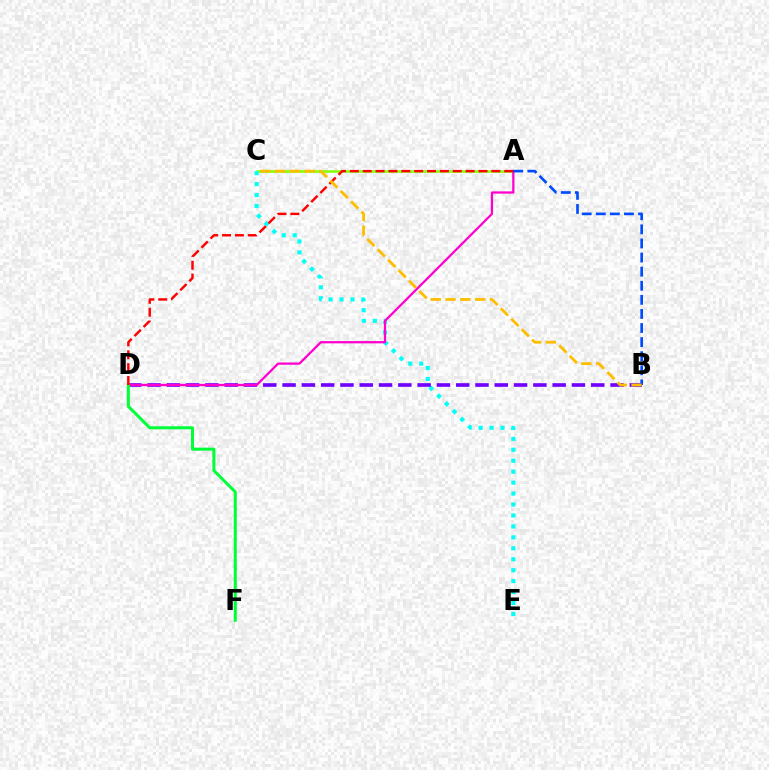{('A', 'C'): [{'color': '#84ff00', 'line_style': 'solid', 'thickness': 1.82}], ('C', 'E'): [{'color': '#00fff6', 'line_style': 'dotted', 'thickness': 2.97}], ('B', 'D'): [{'color': '#7200ff', 'line_style': 'dashed', 'thickness': 2.62}], ('A', 'D'): [{'color': '#ff00cf', 'line_style': 'solid', 'thickness': 1.63}, {'color': '#ff0000', 'line_style': 'dashed', 'thickness': 1.75}], ('D', 'F'): [{'color': '#00ff39', 'line_style': 'solid', 'thickness': 2.18}], ('A', 'B'): [{'color': '#004bff', 'line_style': 'dashed', 'thickness': 1.91}], ('B', 'C'): [{'color': '#ffbd00', 'line_style': 'dashed', 'thickness': 2.0}]}